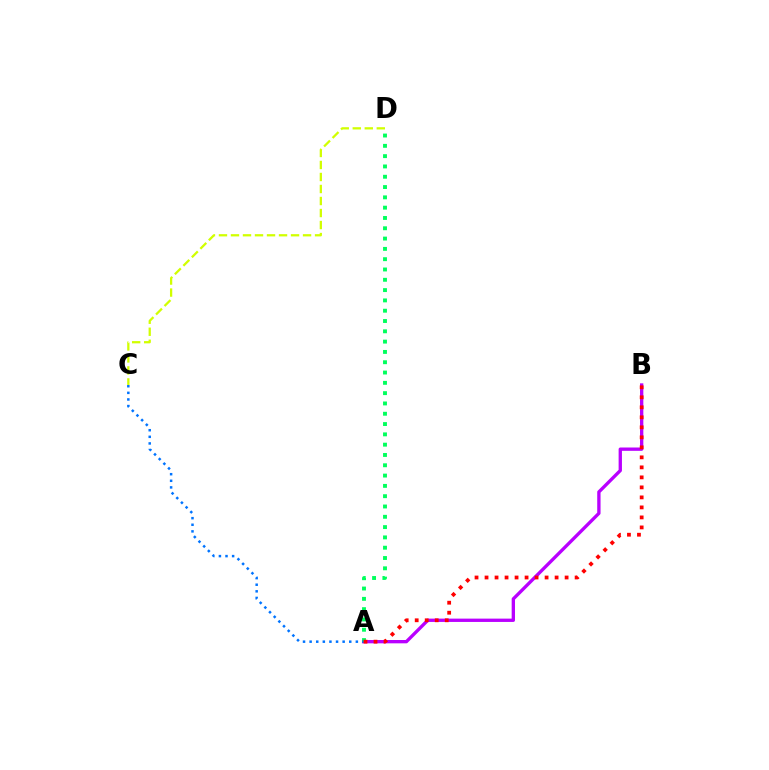{('A', 'B'): [{'color': '#b900ff', 'line_style': 'solid', 'thickness': 2.39}, {'color': '#ff0000', 'line_style': 'dotted', 'thickness': 2.72}], ('A', 'D'): [{'color': '#00ff5c', 'line_style': 'dotted', 'thickness': 2.8}], ('C', 'D'): [{'color': '#d1ff00', 'line_style': 'dashed', 'thickness': 1.63}], ('A', 'C'): [{'color': '#0074ff', 'line_style': 'dotted', 'thickness': 1.79}]}